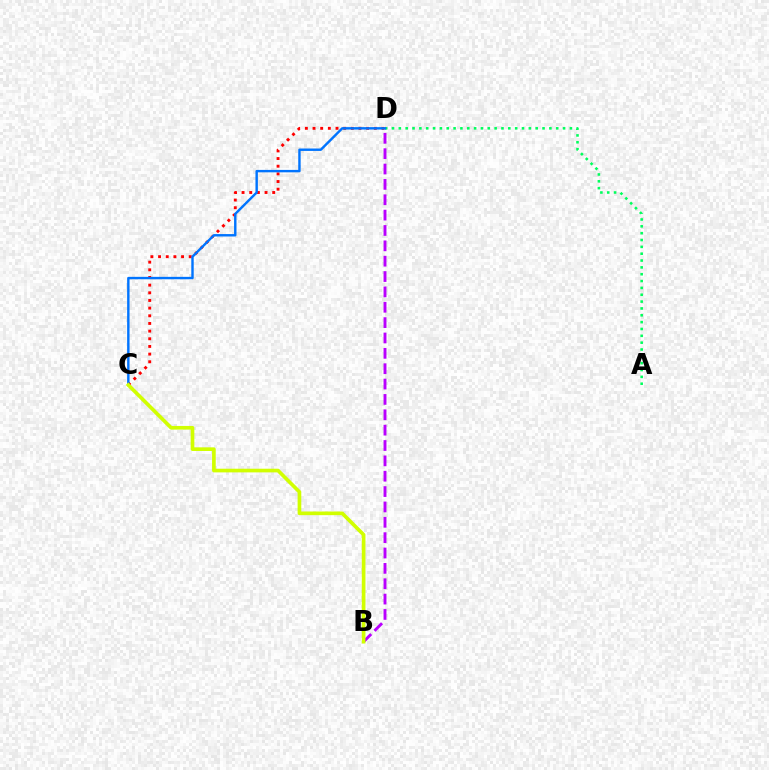{('C', 'D'): [{'color': '#ff0000', 'line_style': 'dotted', 'thickness': 2.08}, {'color': '#0074ff', 'line_style': 'solid', 'thickness': 1.74}], ('A', 'D'): [{'color': '#00ff5c', 'line_style': 'dotted', 'thickness': 1.86}], ('B', 'D'): [{'color': '#b900ff', 'line_style': 'dashed', 'thickness': 2.09}], ('B', 'C'): [{'color': '#d1ff00', 'line_style': 'solid', 'thickness': 2.64}]}